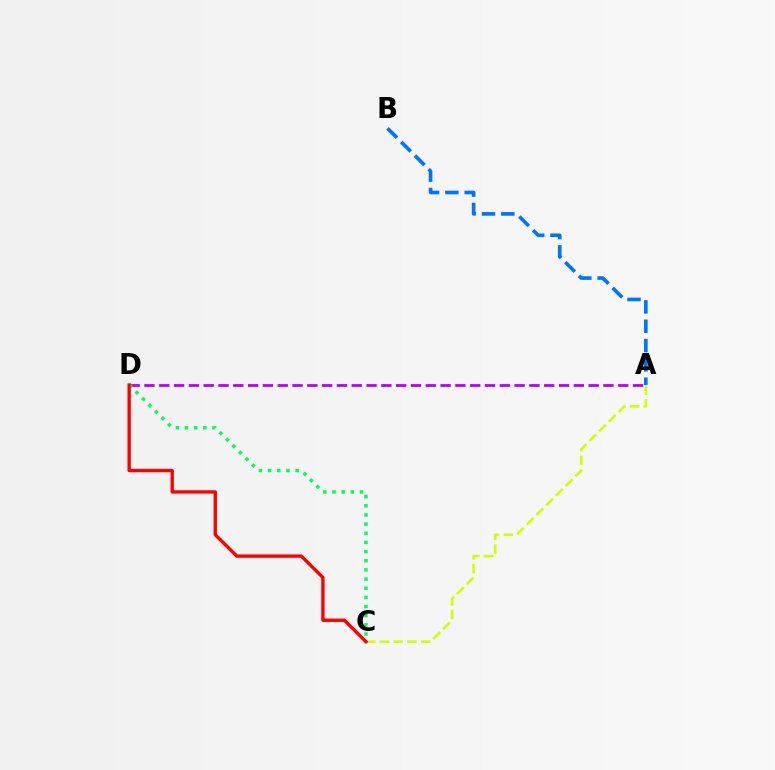{('A', 'C'): [{'color': '#d1ff00', 'line_style': 'dashed', 'thickness': 1.86}], ('A', 'D'): [{'color': '#b900ff', 'line_style': 'dashed', 'thickness': 2.01}], ('A', 'B'): [{'color': '#0074ff', 'line_style': 'dashed', 'thickness': 2.63}], ('C', 'D'): [{'color': '#00ff5c', 'line_style': 'dotted', 'thickness': 2.49}, {'color': '#ff0000', 'line_style': 'solid', 'thickness': 2.42}]}